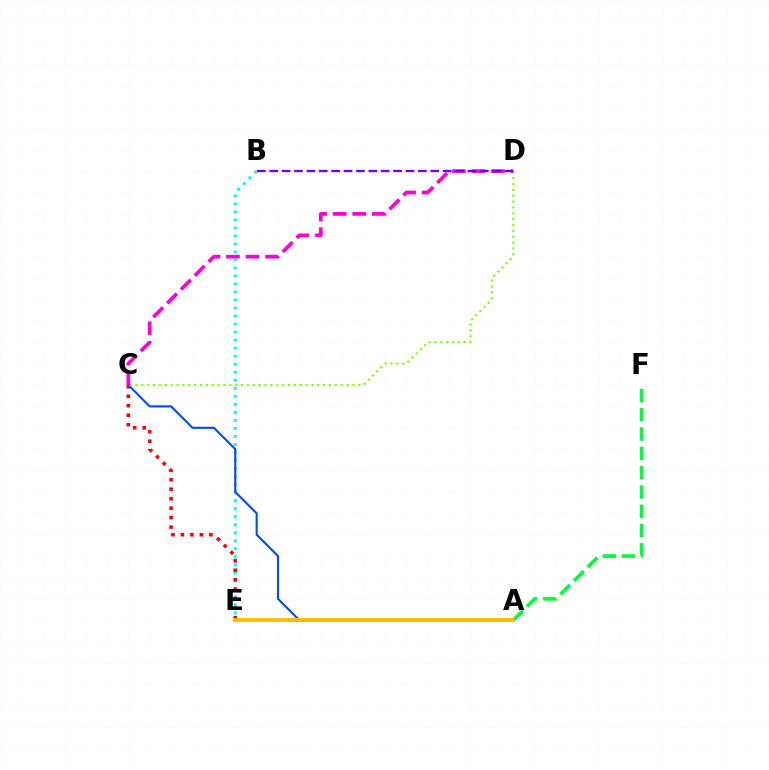{('A', 'F'): [{'color': '#00ff39', 'line_style': 'dashed', 'thickness': 2.62}], ('B', 'E'): [{'color': '#00fff6', 'line_style': 'dotted', 'thickness': 2.18}], ('C', 'E'): [{'color': '#ff0000', 'line_style': 'dotted', 'thickness': 2.57}], ('A', 'C'): [{'color': '#004bff', 'line_style': 'solid', 'thickness': 1.53}], ('C', 'D'): [{'color': '#84ff00', 'line_style': 'dotted', 'thickness': 1.59}, {'color': '#ff00cf', 'line_style': 'dashed', 'thickness': 2.66}], ('A', 'E'): [{'color': '#ffbd00', 'line_style': 'solid', 'thickness': 2.81}], ('B', 'D'): [{'color': '#7200ff', 'line_style': 'dashed', 'thickness': 1.68}]}